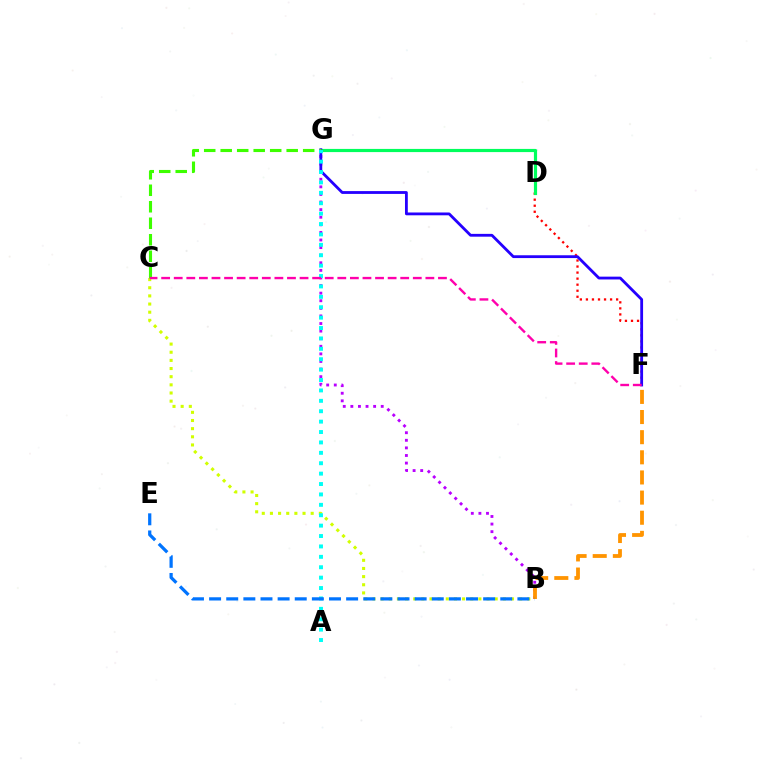{('B', 'C'): [{'color': '#d1ff00', 'line_style': 'dotted', 'thickness': 2.21}], ('B', 'G'): [{'color': '#b900ff', 'line_style': 'dotted', 'thickness': 2.06}], ('D', 'F'): [{'color': '#ff0000', 'line_style': 'dotted', 'thickness': 1.64}], ('D', 'G'): [{'color': '#00ff5c', 'line_style': 'solid', 'thickness': 2.28}], ('F', 'G'): [{'color': '#2500ff', 'line_style': 'solid', 'thickness': 2.02}], ('B', 'F'): [{'color': '#ff9400', 'line_style': 'dashed', 'thickness': 2.74}], ('C', 'G'): [{'color': '#3dff00', 'line_style': 'dashed', 'thickness': 2.24}], ('A', 'G'): [{'color': '#00fff6', 'line_style': 'dotted', 'thickness': 2.83}], ('B', 'E'): [{'color': '#0074ff', 'line_style': 'dashed', 'thickness': 2.33}], ('C', 'F'): [{'color': '#ff00ac', 'line_style': 'dashed', 'thickness': 1.71}]}